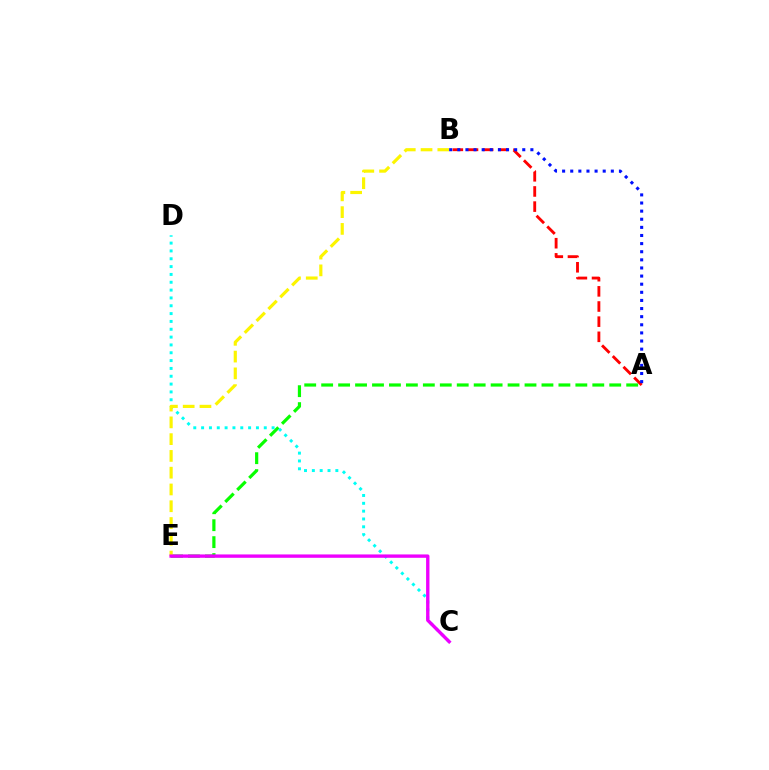{('A', 'B'): [{'color': '#ff0000', 'line_style': 'dashed', 'thickness': 2.06}, {'color': '#0010ff', 'line_style': 'dotted', 'thickness': 2.21}], ('A', 'E'): [{'color': '#08ff00', 'line_style': 'dashed', 'thickness': 2.3}], ('C', 'D'): [{'color': '#00fff6', 'line_style': 'dotted', 'thickness': 2.13}], ('B', 'E'): [{'color': '#fcf500', 'line_style': 'dashed', 'thickness': 2.28}], ('C', 'E'): [{'color': '#ee00ff', 'line_style': 'solid', 'thickness': 2.42}]}